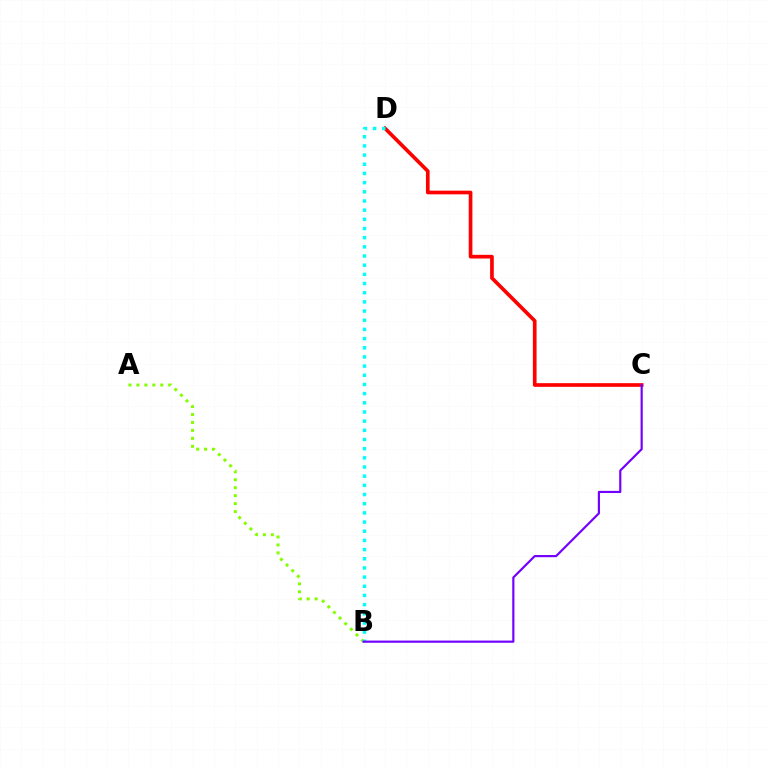{('C', 'D'): [{'color': '#ff0000', 'line_style': 'solid', 'thickness': 2.65}], ('A', 'B'): [{'color': '#84ff00', 'line_style': 'dotted', 'thickness': 2.16}], ('B', 'D'): [{'color': '#00fff6', 'line_style': 'dotted', 'thickness': 2.49}], ('B', 'C'): [{'color': '#7200ff', 'line_style': 'solid', 'thickness': 1.56}]}